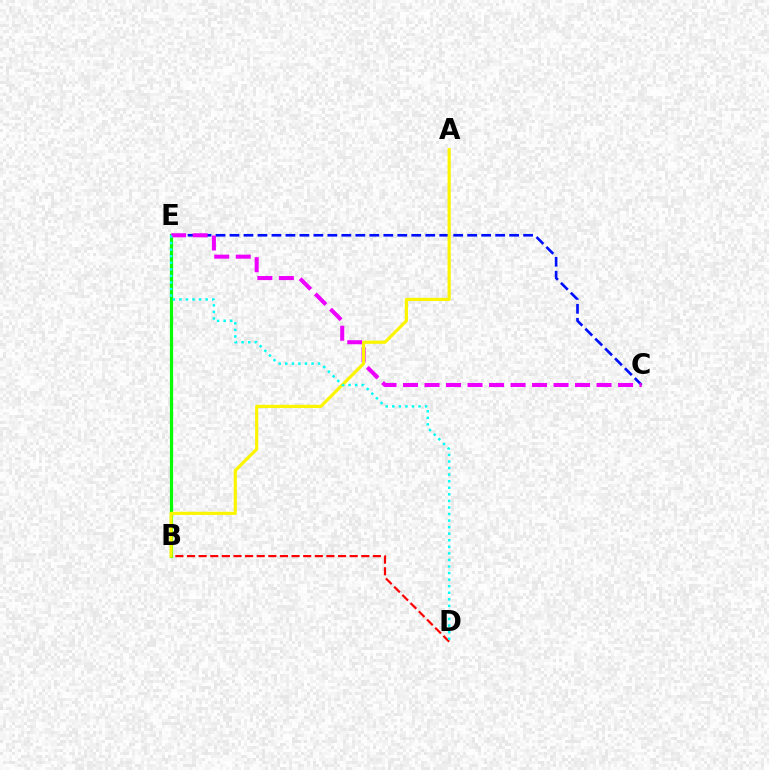{('B', 'D'): [{'color': '#ff0000', 'line_style': 'dashed', 'thickness': 1.58}], ('B', 'E'): [{'color': '#08ff00', 'line_style': 'solid', 'thickness': 2.3}], ('C', 'E'): [{'color': '#0010ff', 'line_style': 'dashed', 'thickness': 1.9}, {'color': '#ee00ff', 'line_style': 'dashed', 'thickness': 2.92}], ('A', 'B'): [{'color': '#fcf500', 'line_style': 'solid', 'thickness': 2.28}], ('D', 'E'): [{'color': '#00fff6', 'line_style': 'dotted', 'thickness': 1.78}]}